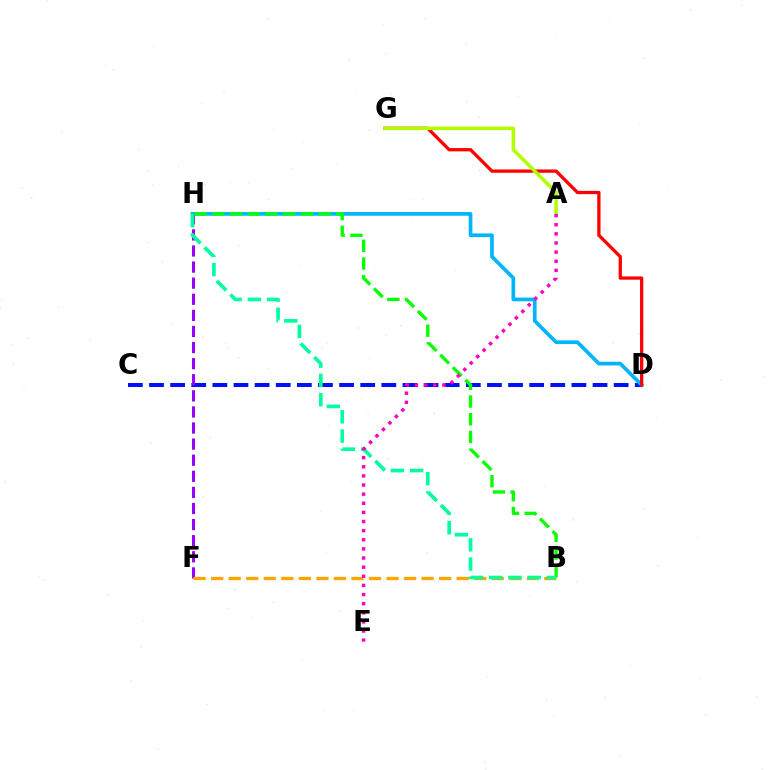{('C', 'D'): [{'color': '#0010ff', 'line_style': 'dashed', 'thickness': 2.87}], ('D', 'H'): [{'color': '#00b5ff', 'line_style': 'solid', 'thickness': 2.66}], ('D', 'G'): [{'color': '#ff0000', 'line_style': 'solid', 'thickness': 2.37}], ('F', 'H'): [{'color': '#9b00ff', 'line_style': 'dashed', 'thickness': 2.19}], ('A', 'G'): [{'color': '#b3ff00', 'line_style': 'solid', 'thickness': 2.56}], ('B', 'H'): [{'color': '#08ff00', 'line_style': 'dashed', 'thickness': 2.41}, {'color': '#00ff9d', 'line_style': 'dashed', 'thickness': 2.62}], ('B', 'F'): [{'color': '#ffa500', 'line_style': 'dashed', 'thickness': 2.38}], ('A', 'E'): [{'color': '#ff00bd', 'line_style': 'dotted', 'thickness': 2.48}]}